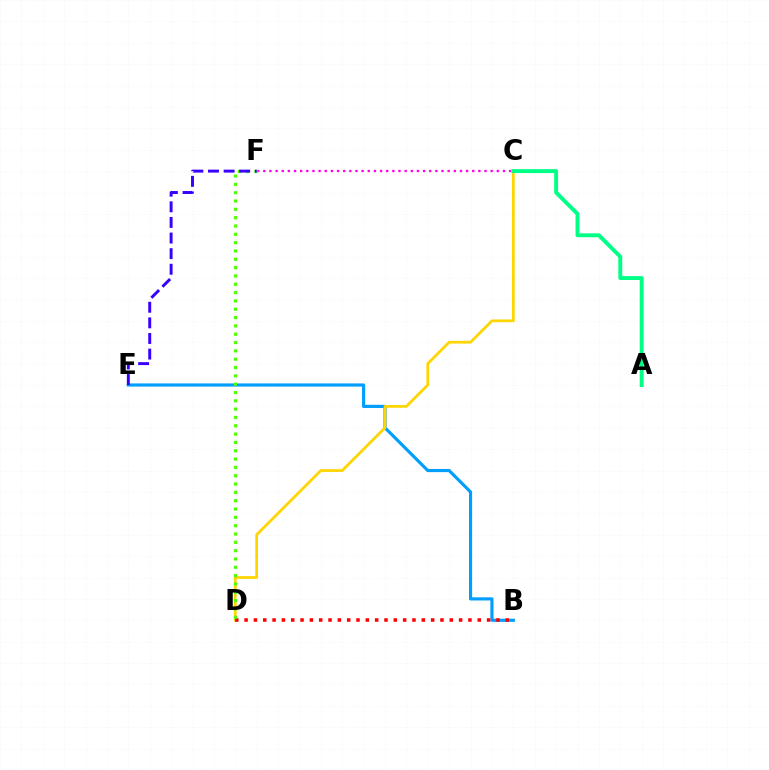{('C', 'F'): [{'color': '#ff00ed', 'line_style': 'dotted', 'thickness': 1.67}], ('B', 'E'): [{'color': '#009eff', 'line_style': 'solid', 'thickness': 2.27}], ('C', 'D'): [{'color': '#ffd500', 'line_style': 'solid', 'thickness': 1.97}], ('A', 'C'): [{'color': '#00ff86', 'line_style': 'solid', 'thickness': 2.83}], ('B', 'D'): [{'color': '#ff0000', 'line_style': 'dotted', 'thickness': 2.53}], ('D', 'F'): [{'color': '#4fff00', 'line_style': 'dotted', 'thickness': 2.26}], ('E', 'F'): [{'color': '#3700ff', 'line_style': 'dashed', 'thickness': 2.12}]}